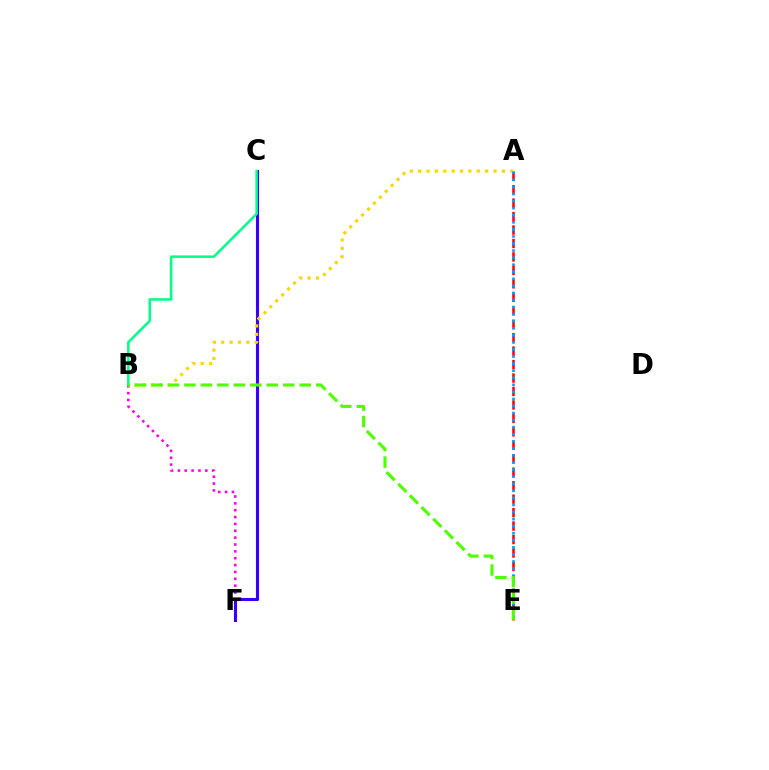{('B', 'F'): [{'color': '#ff00ed', 'line_style': 'dotted', 'thickness': 1.86}], ('A', 'E'): [{'color': '#ff0000', 'line_style': 'dashed', 'thickness': 1.83}, {'color': '#009eff', 'line_style': 'dotted', 'thickness': 1.92}], ('C', 'F'): [{'color': '#3700ff', 'line_style': 'solid', 'thickness': 2.23}], ('A', 'B'): [{'color': '#ffd500', 'line_style': 'dotted', 'thickness': 2.27}], ('B', 'C'): [{'color': '#00ff86', 'line_style': 'solid', 'thickness': 1.81}], ('B', 'E'): [{'color': '#4fff00', 'line_style': 'dashed', 'thickness': 2.24}]}